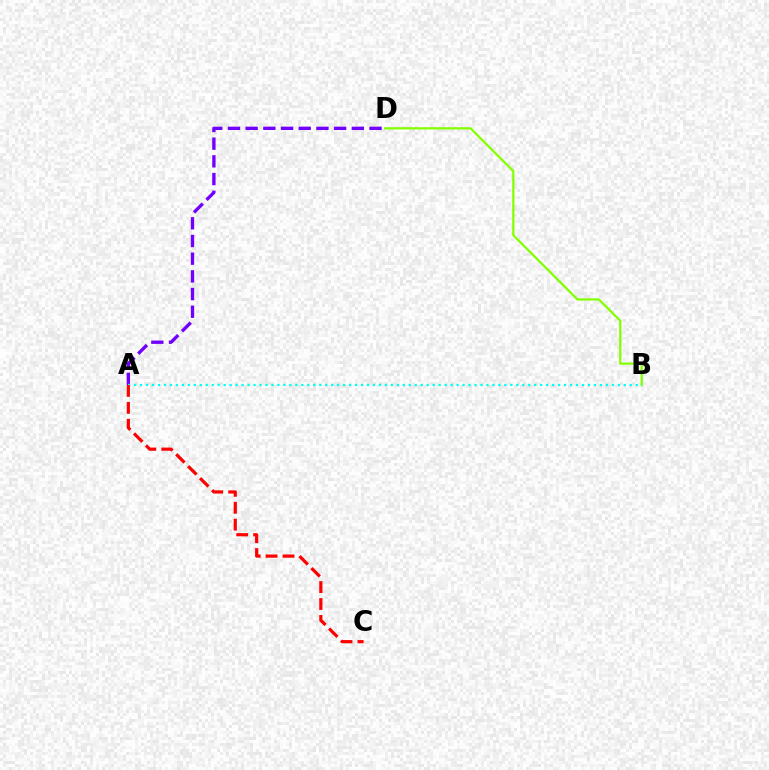{('A', 'D'): [{'color': '#7200ff', 'line_style': 'dashed', 'thickness': 2.4}], ('B', 'D'): [{'color': '#84ff00', 'line_style': 'solid', 'thickness': 1.61}], ('A', 'B'): [{'color': '#00fff6', 'line_style': 'dotted', 'thickness': 1.62}], ('A', 'C'): [{'color': '#ff0000', 'line_style': 'dashed', 'thickness': 2.3}]}